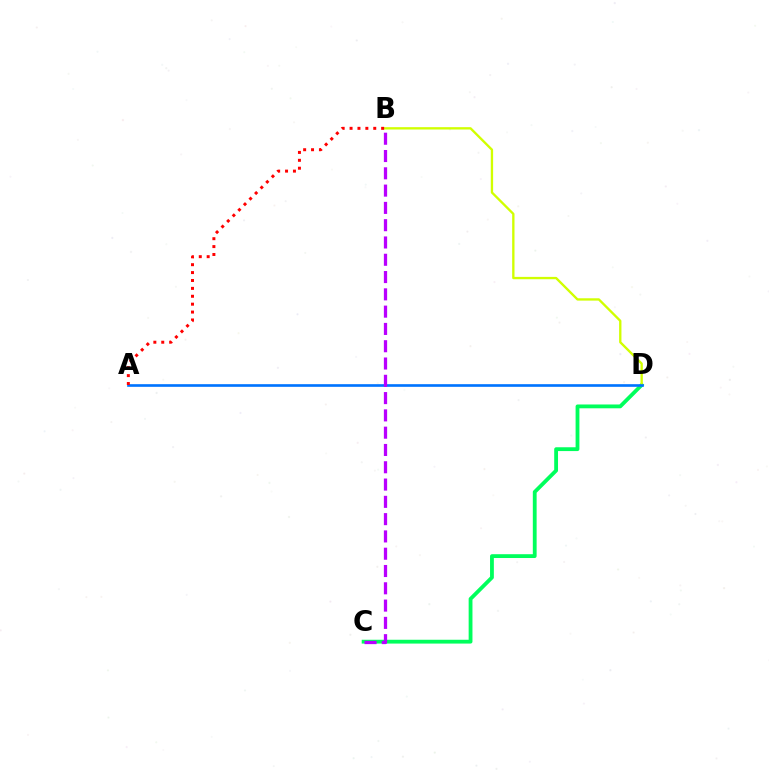{('C', 'D'): [{'color': '#00ff5c', 'line_style': 'solid', 'thickness': 2.75}], ('B', 'D'): [{'color': '#d1ff00', 'line_style': 'solid', 'thickness': 1.68}], ('A', 'D'): [{'color': '#0074ff', 'line_style': 'solid', 'thickness': 1.91}], ('A', 'B'): [{'color': '#ff0000', 'line_style': 'dotted', 'thickness': 2.15}], ('B', 'C'): [{'color': '#b900ff', 'line_style': 'dashed', 'thickness': 2.35}]}